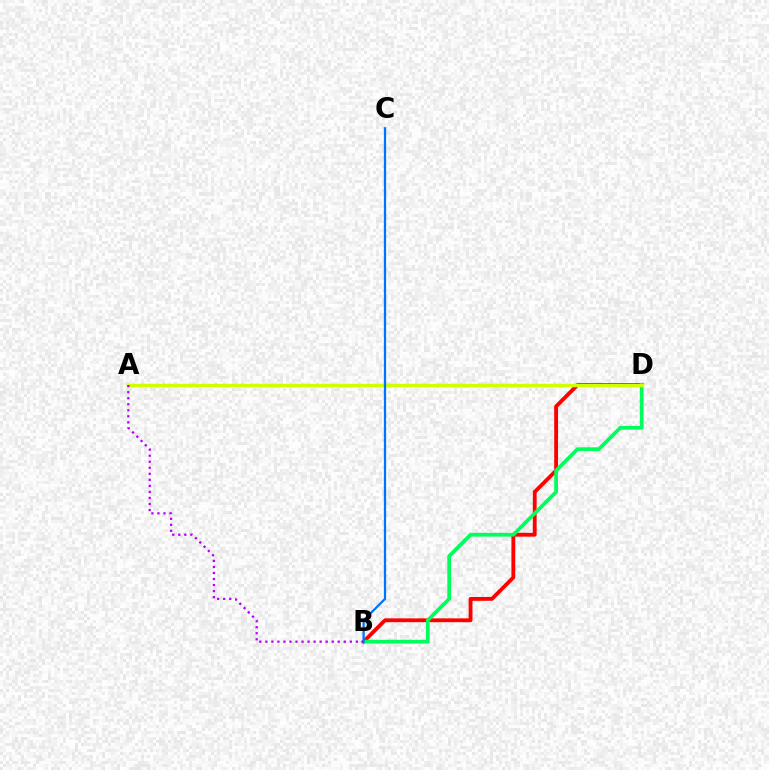{('B', 'D'): [{'color': '#ff0000', 'line_style': 'solid', 'thickness': 2.76}, {'color': '#00ff5c', 'line_style': 'solid', 'thickness': 2.7}], ('A', 'D'): [{'color': '#d1ff00', 'line_style': 'solid', 'thickness': 2.48}], ('B', 'C'): [{'color': '#0074ff', 'line_style': 'solid', 'thickness': 1.63}], ('A', 'B'): [{'color': '#b900ff', 'line_style': 'dotted', 'thickness': 1.64}]}